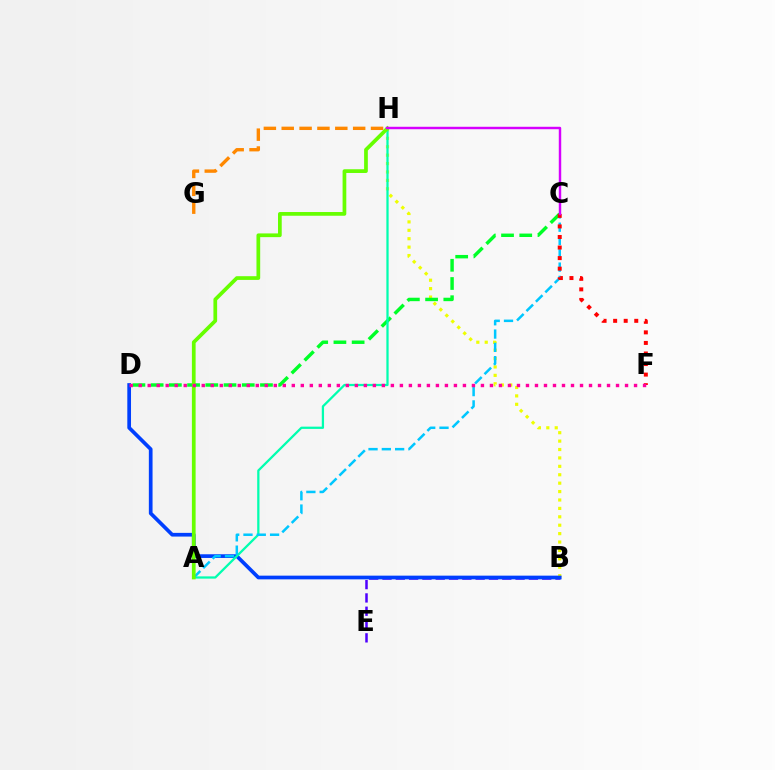{('B', 'E'): [{'color': '#4f00ff', 'line_style': 'dashed', 'thickness': 1.81}], ('B', 'H'): [{'color': '#eeff00', 'line_style': 'dotted', 'thickness': 2.29}], ('C', 'D'): [{'color': '#00ff27', 'line_style': 'dashed', 'thickness': 2.47}], ('G', 'H'): [{'color': '#ff8800', 'line_style': 'dashed', 'thickness': 2.43}], ('B', 'D'): [{'color': '#003fff', 'line_style': 'solid', 'thickness': 2.66}], ('A', 'H'): [{'color': '#00ffaf', 'line_style': 'solid', 'thickness': 1.63}, {'color': '#66ff00', 'line_style': 'solid', 'thickness': 2.68}], ('A', 'C'): [{'color': '#00c7ff', 'line_style': 'dashed', 'thickness': 1.81}], ('C', 'F'): [{'color': '#ff0000', 'line_style': 'dotted', 'thickness': 2.87}], ('C', 'H'): [{'color': '#d600ff', 'line_style': 'solid', 'thickness': 1.76}], ('D', 'F'): [{'color': '#ff00a0', 'line_style': 'dotted', 'thickness': 2.45}]}